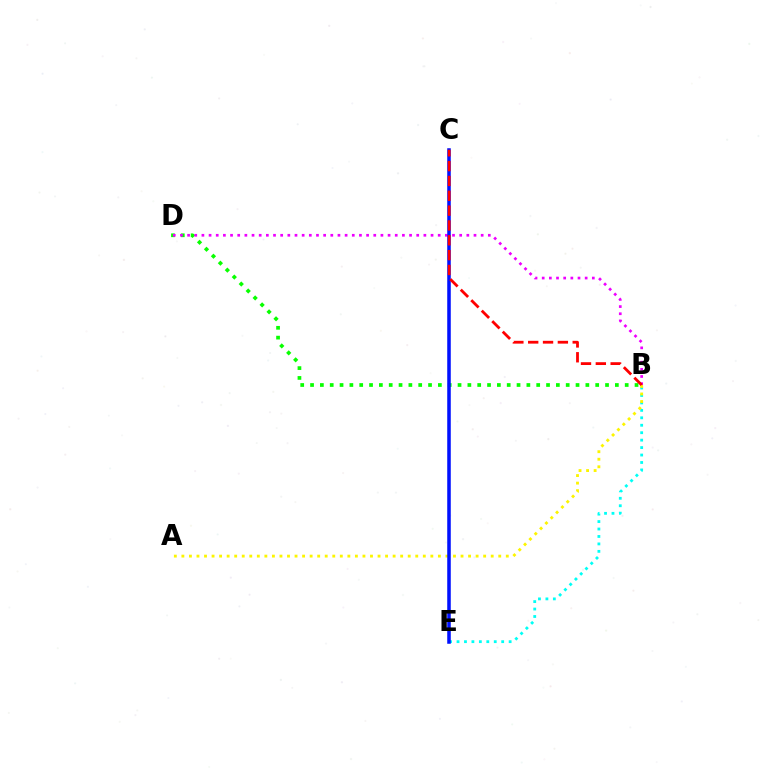{('B', 'E'): [{'color': '#00fff6', 'line_style': 'dotted', 'thickness': 2.02}], ('A', 'B'): [{'color': '#fcf500', 'line_style': 'dotted', 'thickness': 2.05}], ('B', 'D'): [{'color': '#08ff00', 'line_style': 'dotted', 'thickness': 2.67}, {'color': '#ee00ff', 'line_style': 'dotted', 'thickness': 1.95}], ('C', 'E'): [{'color': '#0010ff', 'line_style': 'solid', 'thickness': 2.54}], ('B', 'C'): [{'color': '#ff0000', 'line_style': 'dashed', 'thickness': 2.02}]}